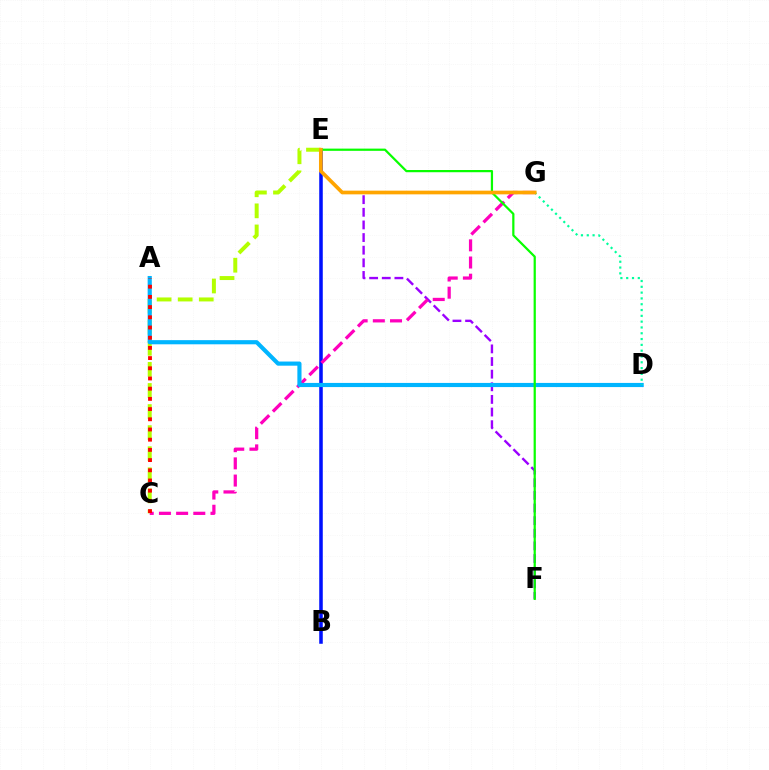{('B', 'E'): [{'color': '#0010ff', 'line_style': 'solid', 'thickness': 2.55}], ('E', 'F'): [{'color': '#9b00ff', 'line_style': 'dashed', 'thickness': 1.72}, {'color': '#08ff00', 'line_style': 'solid', 'thickness': 1.6}], ('C', 'E'): [{'color': '#b3ff00', 'line_style': 'dashed', 'thickness': 2.86}], ('C', 'G'): [{'color': '#ff00bd', 'line_style': 'dashed', 'thickness': 2.33}], ('A', 'D'): [{'color': '#00b5ff', 'line_style': 'solid', 'thickness': 2.99}], ('A', 'C'): [{'color': '#ff0000', 'line_style': 'dotted', 'thickness': 2.77}], ('D', 'G'): [{'color': '#00ff9d', 'line_style': 'dotted', 'thickness': 1.58}], ('E', 'G'): [{'color': '#ffa500', 'line_style': 'solid', 'thickness': 2.66}]}